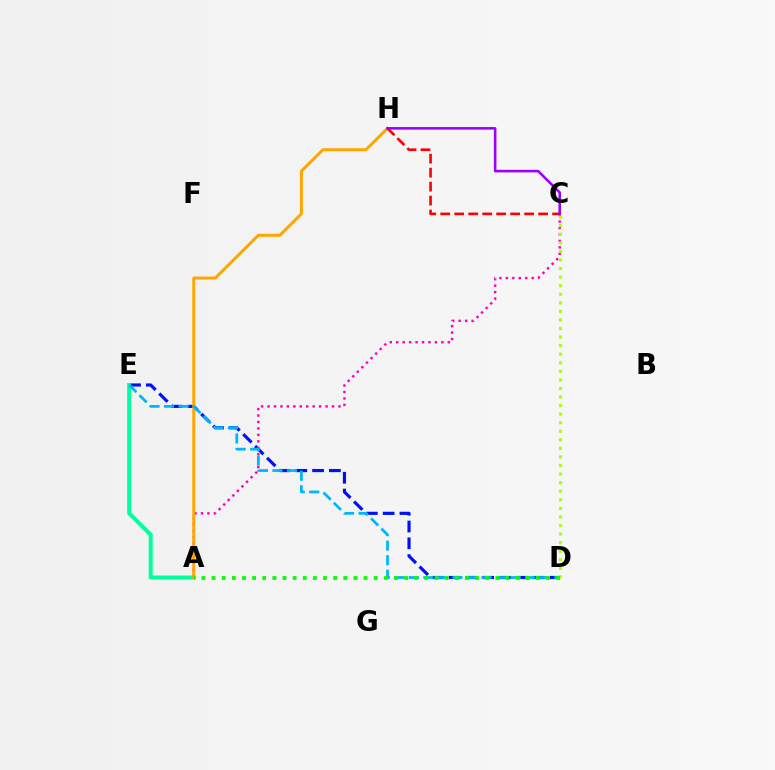{('D', 'E'): [{'color': '#0010ff', 'line_style': 'dashed', 'thickness': 2.28}, {'color': '#00b5ff', 'line_style': 'dashed', 'thickness': 1.98}], ('A', 'E'): [{'color': '#00ff9d', 'line_style': 'solid', 'thickness': 2.86}], ('A', 'C'): [{'color': '#ff00bd', 'line_style': 'dotted', 'thickness': 1.75}], ('A', 'H'): [{'color': '#ffa500', 'line_style': 'solid', 'thickness': 2.14}], ('C', 'H'): [{'color': '#ff0000', 'line_style': 'dashed', 'thickness': 1.9}, {'color': '#9b00ff', 'line_style': 'solid', 'thickness': 1.85}], ('C', 'D'): [{'color': '#b3ff00', 'line_style': 'dotted', 'thickness': 2.33}], ('A', 'D'): [{'color': '#08ff00', 'line_style': 'dotted', 'thickness': 2.75}]}